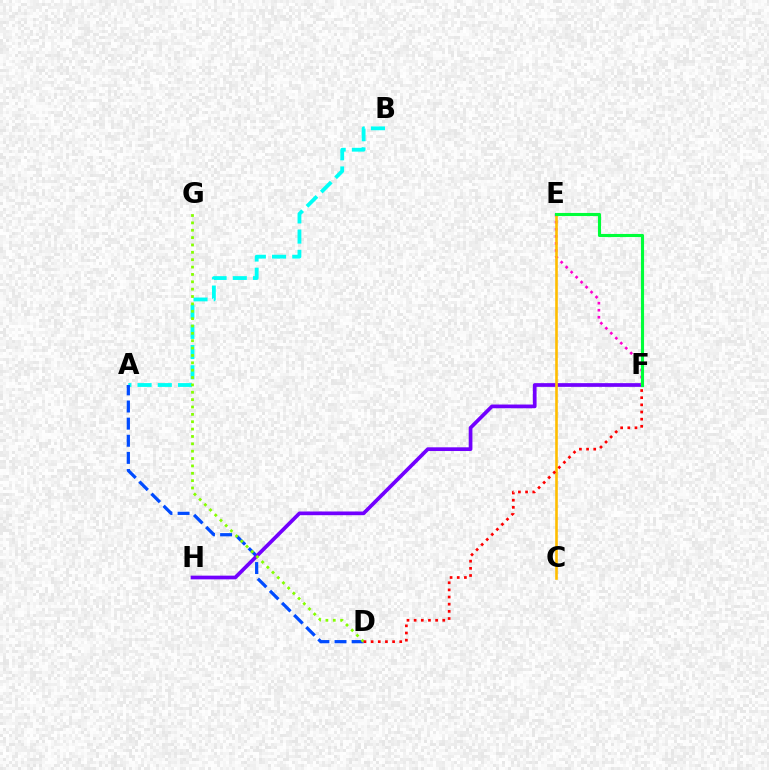{('A', 'B'): [{'color': '#00fff6', 'line_style': 'dashed', 'thickness': 2.75}], ('A', 'D'): [{'color': '#004bff', 'line_style': 'dashed', 'thickness': 2.33}], ('F', 'H'): [{'color': '#7200ff', 'line_style': 'solid', 'thickness': 2.67}], ('E', 'F'): [{'color': '#ff00cf', 'line_style': 'dotted', 'thickness': 1.91}, {'color': '#00ff39', 'line_style': 'solid', 'thickness': 2.24}], ('D', 'G'): [{'color': '#84ff00', 'line_style': 'dotted', 'thickness': 2.0}], ('C', 'E'): [{'color': '#ffbd00', 'line_style': 'solid', 'thickness': 1.88}], ('D', 'F'): [{'color': '#ff0000', 'line_style': 'dotted', 'thickness': 1.94}]}